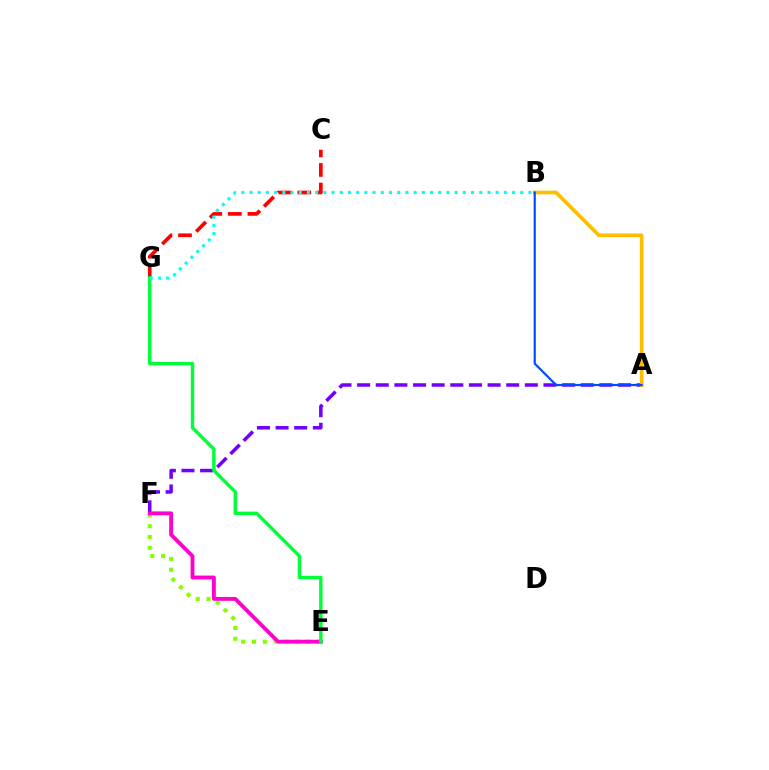{('E', 'F'): [{'color': '#84ff00', 'line_style': 'dotted', 'thickness': 2.94}, {'color': '#ff00cf', 'line_style': 'solid', 'thickness': 2.77}], ('A', 'F'): [{'color': '#7200ff', 'line_style': 'dashed', 'thickness': 2.53}], ('C', 'G'): [{'color': '#ff0000', 'line_style': 'dashed', 'thickness': 2.66}], ('A', 'B'): [{'color': '#ffbd00', 'line_style': 'solid', 'thickness': 2.65}, {'color': '#004bff', 'line_style': 'solid', 'thickness': 1.56}], ('E', 'G'): [{'color': '#00ff39', 'line_style': 'solid', 'thickness': 2.48}], ('B', 'G'): [{'color': '#00fff6', 'line_style': 'dotted', 'thickness': 2.23}]}